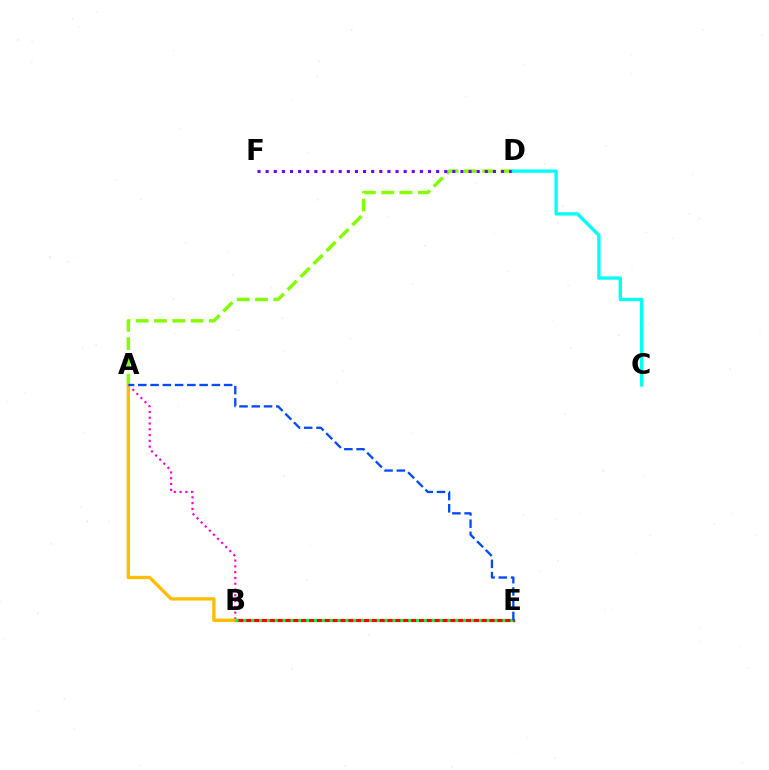{('A', 'D'): [{'color': '#84ff00', 'line_style': 'dashed', 'thickness': 2.49}], ('B', 'E'): [{'color': '#ff0000', 'line_style': 'solid', 'thickness': 2.28}, {'color': '#00ff39', 'line_style': 'dotted', 'thickness': 2.13}], ('A', 'B'): [{'color': '#ff00cf', 'line_style': 'dotted', 'thickness': 1.57}, {'color': '#ffbd00', 'line_style': 'solid', 'thickness': 2.4}], ('D', 'F'): [{'color': '#7200ff', 'line_style': 'dotted', 'thickness': 2.21}], ('A', 'E'): [{'color': '#004bff', 'line_style': 'dashed', 'thickness': 1.67}], ('C', 'D'): [{'color': '#00fff6', 'line_style': 'solid', 'thickness': 2.4}]}